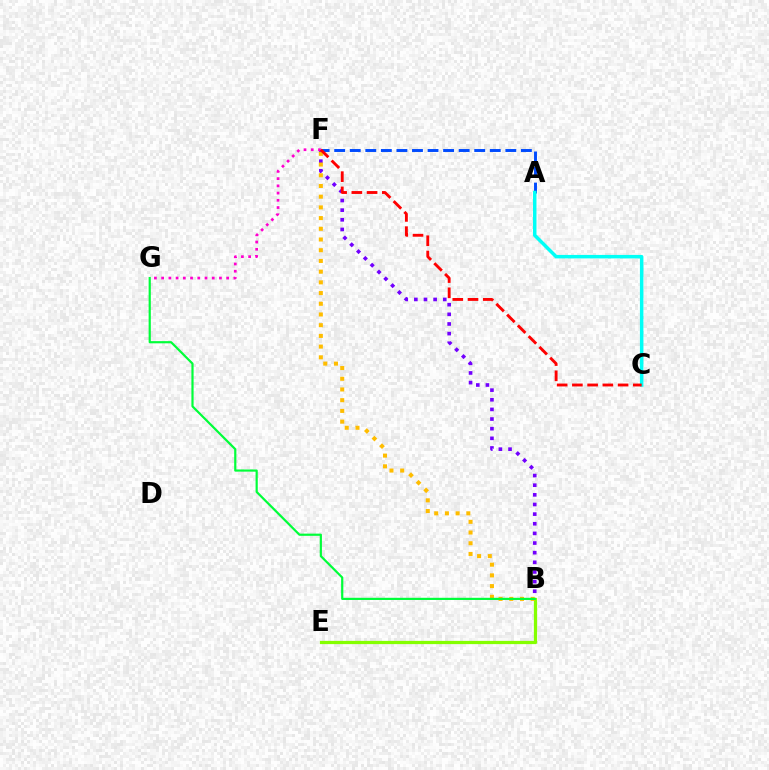{('B', 'E'): [{'color': '#84ff00', 'line_style': 'solid', 'thickness': 2.33}], ('B', 'F'): [{'color': '#7200ff', 'line_style': 'dotted', 'thickness': 2.62}, {'color': '#ffbd00', 'line_style': 'dotted', 'thickness': 2.91}], ('B', 'G'): [{'color': '#00ff39', 'line_style': 'solid', 'thickness': 1.58}], ('A', 'F'): [{'color': '#004bff', 'line_style': 'dashed', 'thickness': 2.11}], ('F', 'G'): [{'color': '#ff00cf', 'line_style': 'dotted', 'thickness': 1.96}], ('A', 'C'): [{'color': '#00fff6', 'line_style': 'solid', 'thickness': 2.51}], ('C', 'F'): [{'color': '#ff0000', 'line_style': 'dashed', 'thickness': 2.07}]}